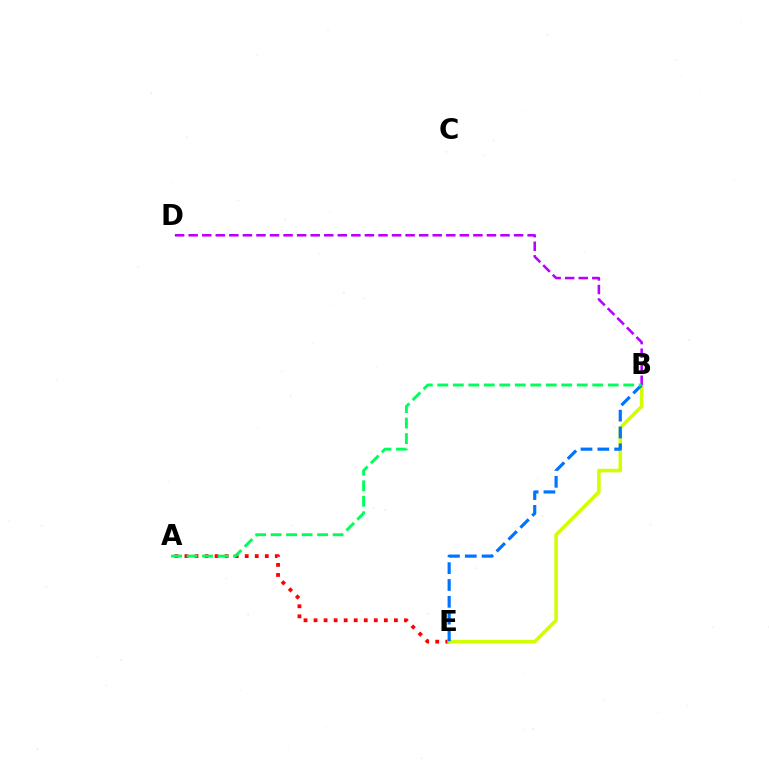{('A', 'E'): [{'color': '#ff0000', 'line_style': 'dotted', 'thickness': 2.73}], ('B', 'E'): [{'color': '#d1ff00', 'line_style': 'solid', 'thickness': 2.56}, {'color': '#0074ff', 'line_style': 'dashed', 'thickness': 2.29}], ('B', 'D'): [{'color': '#b900ff', 'line_style': 'dashed', 'thickness': 1.84}], ('A', 'B'): [{'color': '#00ff5c', 'line_style': 'dashed', 'thickness': 2.1}]}